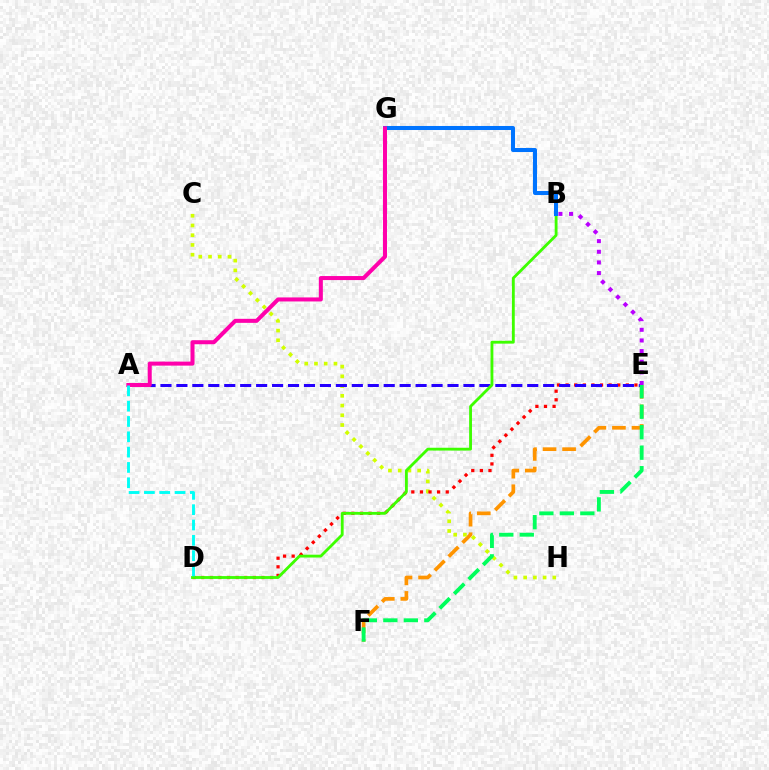{('E', 'F'): [{'color': '#ff9400', 'line_style': 'dashed', 'thickness': 2.66}, {'color': '#00ff5c', 'line_style': 'dashed', 'thickness': 2.78}], ('C', 'H'): [{'color': '#d1ff00', 'line_style': 'dotted', 'thickness': 2.65}], ('D', 'E'): [{'color': '#ff0000', 'line_style': 'dotted', 'thickness': 2.34}], ('A', 'E'): [{'color': '#2500ff', 'line_style': 'dashed', 'thickness': 2.17}], ('B', 'D'): [{'color': '#3dff00', 'line_style': 'solid', 'thickness': 2.04}], ('B', 'G'): [{'color': '#0074ff', 'line_style': 'solid', 'thickness': 2.9}], ('B', 'E'): [{'color': '#b900ff', 'line_style': 'dotted', 'thickness': 2.89}], ('A', 'G'): [{'color': '#ff00ac', 'line_style': 'solid', 'thickness': 2.9}], ('A', 'D'): [{'color': '#00fff6', 'line_style': 'dashed', 'thickness': 2.08}]}